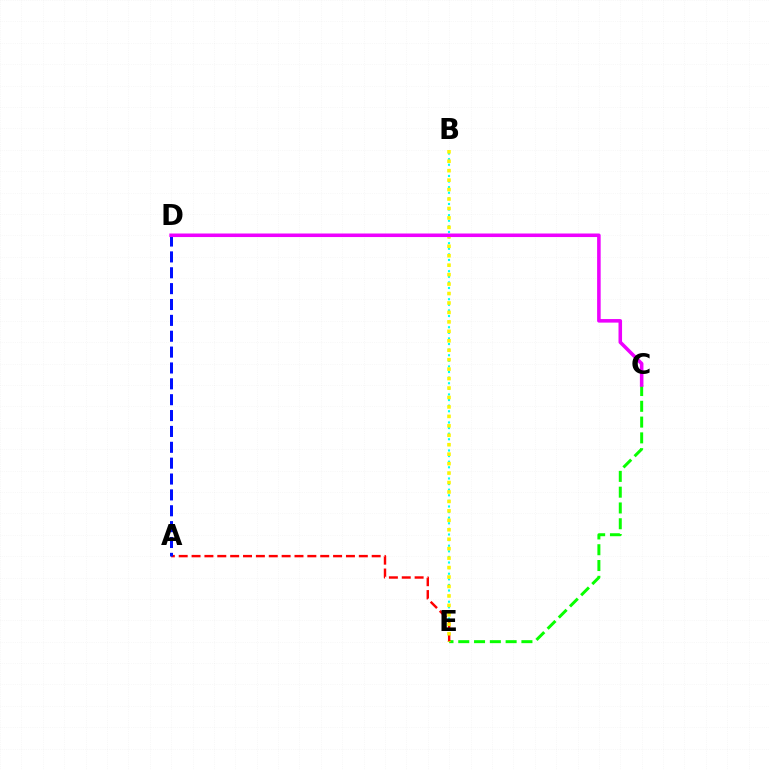{('B', 'E'): [{'color': '#00fff6', 'line_style': 'dotted', 'thickness': 1.52}, {'color': '#fcf500', 'line_style': 'dotted', 'thickness': 2.57}], ('C', 'E'): [{'color': '#08ff00', 'line_style': 'dashed', 'thickness': 2.14}], ('A', 'E'): [{'color': '#ff0000', 'line_style': 'dashed', 'thickness': 1.75}], ('A', 'D'): [{'color': '#0010ff', 'line_style': 'dashed', 'thickness': 2.16}], ('C', 'D'): [{'color': '#ee00ff', 'line_style': 'solid', 'thickness': 2.56}]}